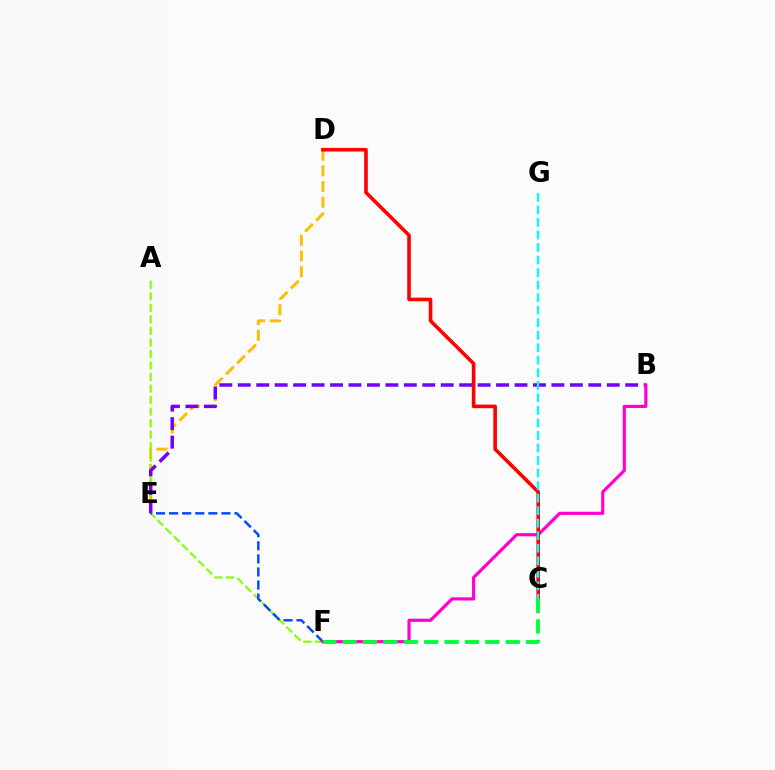{('D', 'E'): [{'color': '#ffbd00', 'line_style': 'dashed', 'thickness': 2.13}], ('A', 'F'): [{'color': '#84ff00', 'line_style': 'dashed', 'thickness': 1.57}], ('E', 'F'): [{'color': '#004bff', 'line_style': 'dashed', 'thickness': 1.78}], ('B', 'E'): [{'color': '#7200ff', 'line_style': 'dashed', 'thickness': 2.51}], ('B', 'F'): [{'color': '#ff00cf', 'line_style': 'solid', 'thickness': 2.28}], ('C', 'D'): [{'color': '#ff0000', 'line_style': 'solid', 'thickness': 2.59}], ('C', 'F'): [{'color': '#00ff39', 'line_style': 'dashed', 'thickness': 2.77}], ('C', 'G'): [{'color': '#00fff6', 'line_style': 'dashed', 'thickness': 1.7}]}